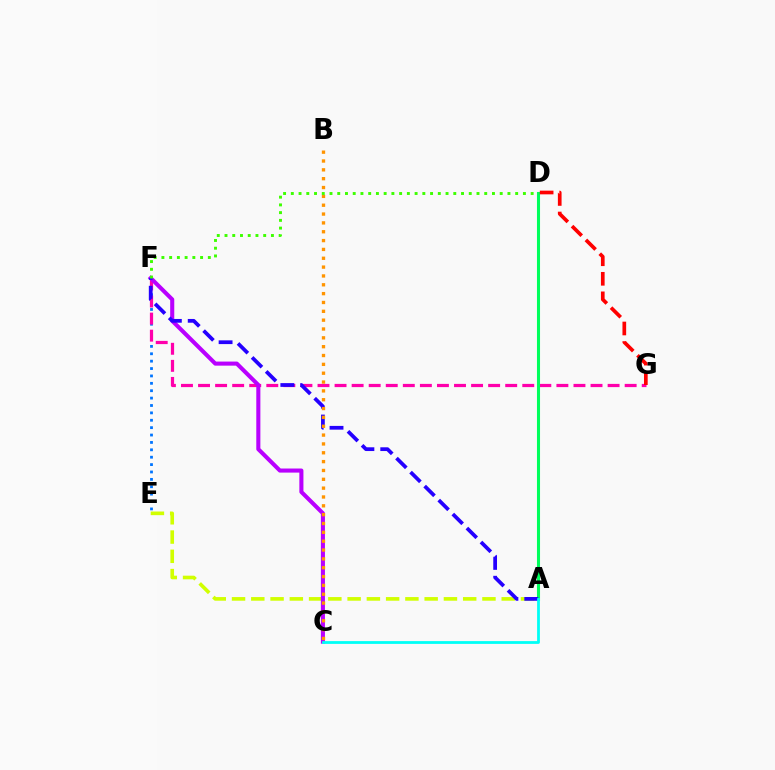{('A', 'E'): [{'color': '#d1ff00', 'line_style': 'dashed', 'thickness': 2.62}], ('E', 'F'): [{'color': '#0074ff', 'line_style': 'dotted', 'thickness': 2.01}], ('F', 'G'): [{'color': '#ff00ac', 'line_style': 'dashed', 'thickness': 2.32}], ('C', 'F'): [{'color': '#b900ff', 'line_style': 'solid', 'thickness': 2.93}], ('A', 'D'): [{'color': '#00ff5c', 'line_style': 'solid', 'thickness': 2.21}], ('A', 'F'): [{'color': '#2500ff', 'line_style': 'dashed', 'thickness': 2.7}], ('A', 'C'): [{'color': '#00fff6', 'line_style': 'solid', 'thickness': 2.0}], ('B', 'C'): [{'color': '#ff9400', 'line_style': 'dotted', 'thickness': 2.4}], ('D', 'F'): [{'color': '#3dff00', 'line_style': 'dotted', 'thickness': 2.1}], ('D', 'G'): [{'color': '#ff0000', 'line_style': 'dashed', 'thickness': 2.66}]}